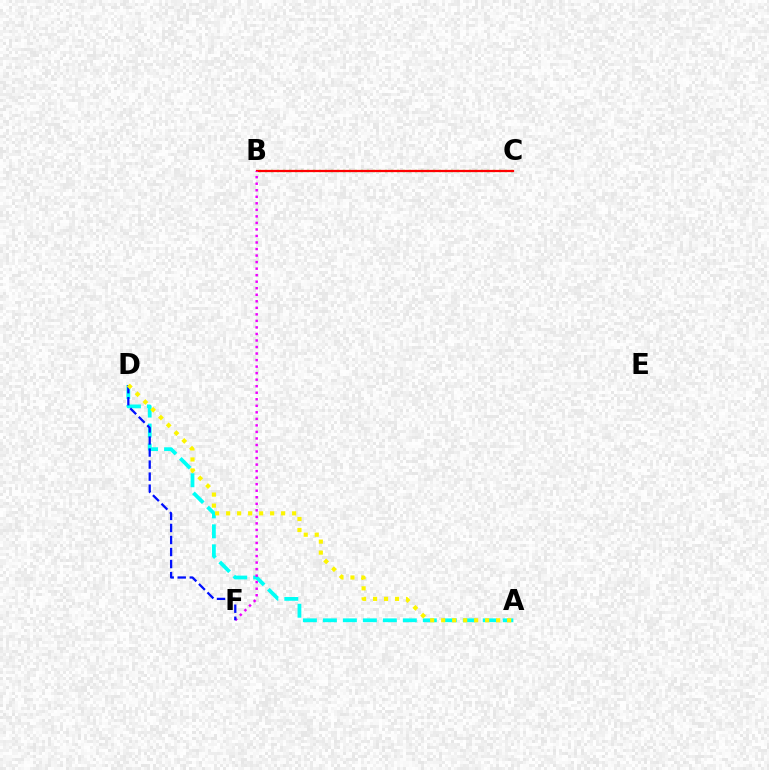{('B', 'C'): [{'color': '#08ff00', 'line_style': 'dotted', 'thickness': 1.63}, {'color': '#ff0000', 'line_style': 'solid', 'thickness': 1.62}], ('A', 'D'): [{'color': '#00fff6', 'line_style': 'dashed', 'thickness': 2.72}, {'color': '#fcf500', 'line_style': 'dotted', 'thickness': 2.99}], ('B', 'F'): [{'color': '#ee00ff', 'line_style': 'dotted', 'thickness': 1.77}], ('D', 'F'): [{'color': '#0010ff', 'line_style': 'dashed', 'thickness': 1.64}]}